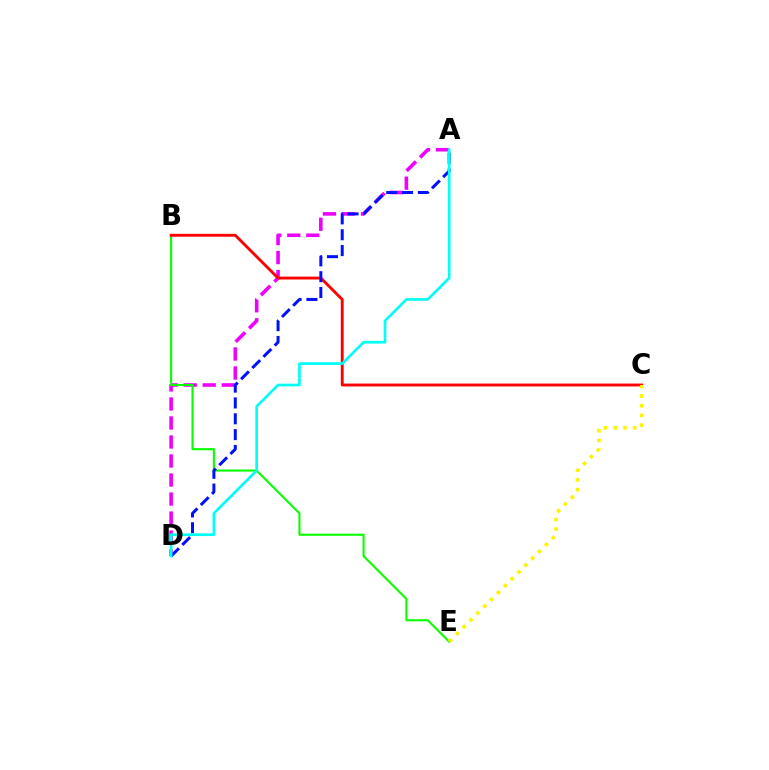{('A', 'D'): [{'color': '#ee00ff', 'line_style': 'dashed', 'thickness': 2.58}, {'color': '#0010ff', 'line_style': 'dashed', 'thickness': 2.15}, {'color': '#00fff6', 'line_style': 'solid', 'thickness': 1.93}], ('B', 'E'): [{'color': '#08ff00', 'line_style': 'solid', 'thickness': 1.51}], ('B', 'C'): [{'color': '#ff0000', 'line_style': 'solid', 'thickness': 2.08}], ('C', 'E'): [{'color': '#fcf500', 'line_style': 'dotted', 'thickness': 2.63}]}